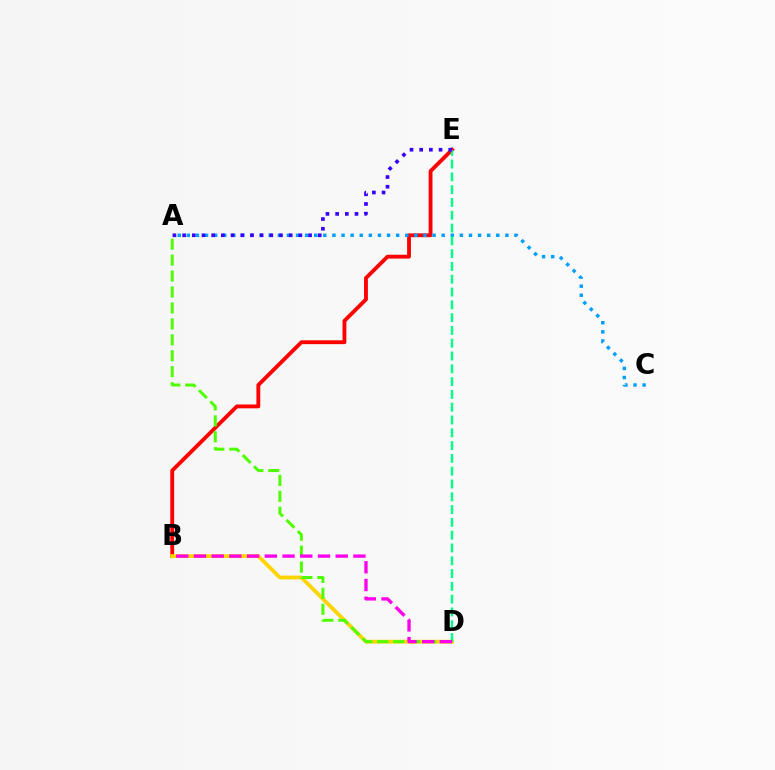{('B', 'E'): [{'color': '#ff0000', 'line_style': 'solid', 'thickness': 2.77}], ('A', 'C'): [{'color': '#009eff', 'line_style': 'dotted', 'thickness': 2.47}], ('B', 'D'): [{'color': '#ffd500', 'line_style': 'solid', 'thickness': 2.74}, {'color': '#ff00ed', 'line_style': 'dashed', 'thickness': 2.41}], ('A', 'D'): [{'color': '#4fff00', 'line_style': 'dashed', 'thickness': 2.16}], ('D', 'E'): [{'color': '#00ff86', 'line_style': 'dashed', 'thickness': 1.74}], ('A', 'E'): [{'color': '#3700ff', 'line_style': 'dotted', 'thickness': 2.63}]}